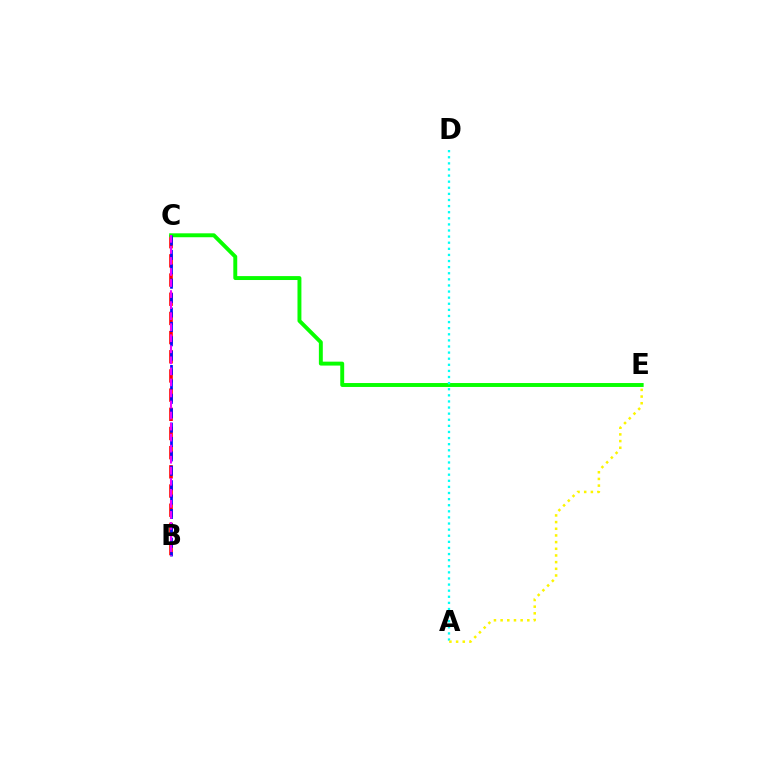{('B', 'C'): [{'color': '#ff0000', 'line_style': 'dashed', 'thickness': 2.61}, {'color': '#0010ff', 'line_style': 'dashed', 'thickness': 1.96}, {'color': '#ee00ff', 'line_style': 'dashed', 'thickness': 1.5}], ('C', 'E'): [{'color': '#08ff00', 'line_style': 'solid', 'thickness': 2.82}], ('A', 'D'): [{'color': '#00fff6', 'line_style': 'dotted', 'thickness': 1.66}], ('A', 'E'): [{'color': '#fcf500', 'line_style': 'dotted', 'thickness': 1.81}]}